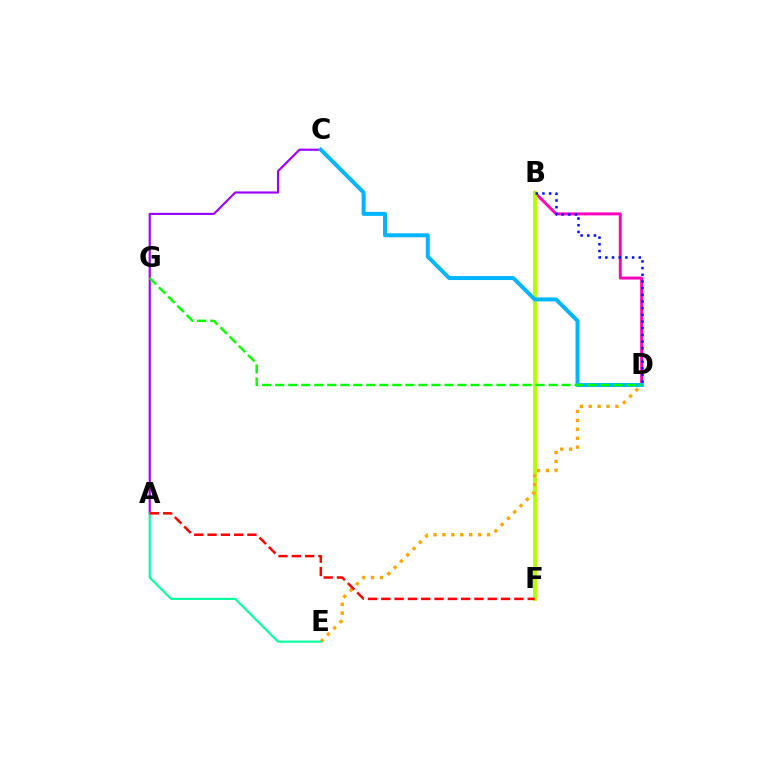{('A', 'C'): [{'color': '#9b00ff', 'line_style': 'solid', 'thickness': 1.54}], ('B', 'D'): [{'color': '#ff00bd', 'line_style': 'solid', 'thickness': 2.12}, {'color': '#0010ff', 'line_style': 'dotted', 'thickness': 1.81}], ('B', 'F'): [{'color': '#b3ff00', 'line_style': 'solid', 'thickness': 2.79}], ('D', 'E'): [{'color': '#ffa500', 'line_style': 'dotted', 'thickness': 2.42}], ('A', 'E'): [{'color': '#00ff9d', 'line_style': 'solid', 'thickness': 1.53}], ('A', 'F'): [{'color': '#ff0000', 'line_style': 'dashed', 'thickness': 1.81}], ('C', 'D'): [{'color': '#00b5ff', 'line_style': 'solid', 'thickness': 2.86}], ('D', 'G'): [{'color': '#08ff00', 'line_style': 'dashed', 'thickness': 1.77}]}